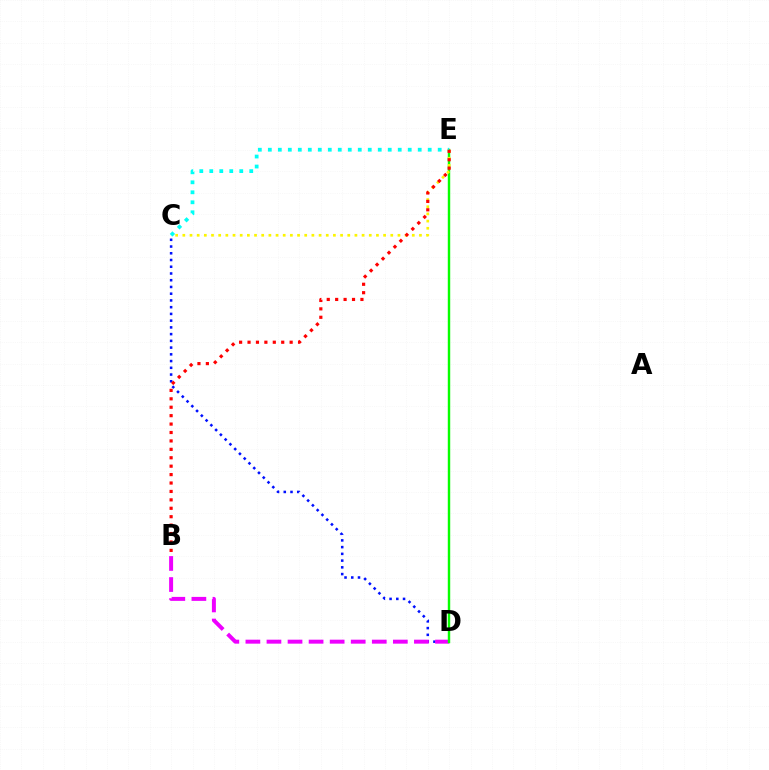{('C', 'D'): [{'color': '#0010ff', 'line_style': 'dotted', 'thickness': 1.83}], ('B', 'D'): [{'color': '#ee00ff', 'line_style': 'dashed', 'thickness': 2.86}], ('D', 'E'): [{'color': '#08ff00', 'line_style': 'solid', 'thickness': 1.75}], ('C', 'E'): [{'color': '#fcf500', 'line_style': 'dotted', 'thickness': 1.95}, {'color': '#00fff6', 'line_style': 'dotted', 'thickness': 2.71}], ('B', 'E'): [{'color': '#ff0000', 'line_style': 'dotted', 'thickness': 2.29}]}